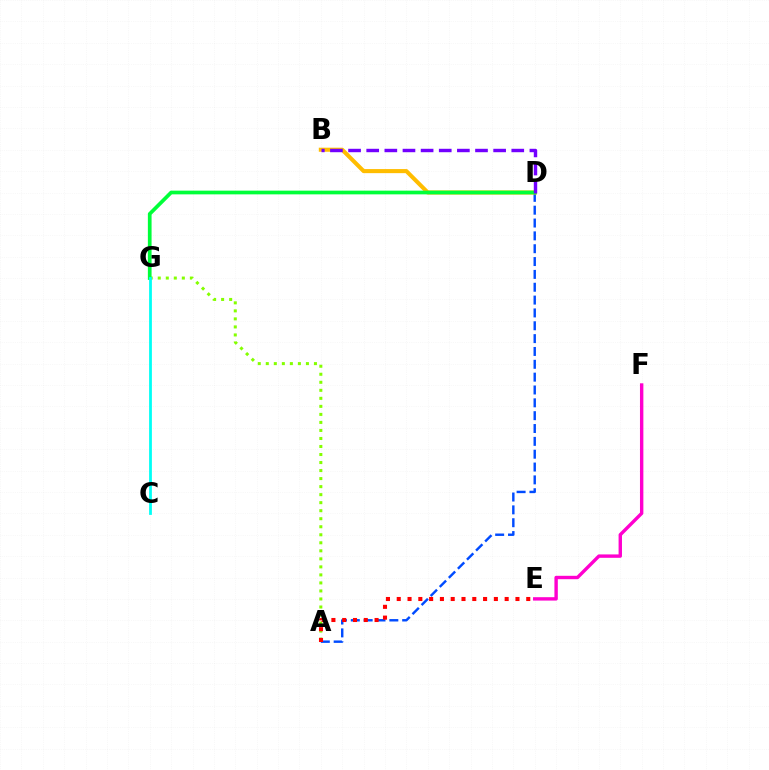{('A', 'D'): [{'color': '#004bff', 'line_style': 'dashed', 'thickness': 1.74}], ('A', 'G'): [{'color': '#84ff00', 'line_style': 'dotted', 'thickness': 2.18}], ('B', 'D'): [{'color': '#ffbd00', 'line_style': 'solid', 'thickness': 2.93}, {'color': '#7200ff', 'line_style': 'dashed', 'thickness': 2.46}], ('A', 'E'): [{'color': '#ff0000', 'line_style': 'dotted', 'thickness': 2.93}], ('E', 'F'): [{'color': '#ff00cf', 'line_style': 'solid', 'thickness': 2.44}], ('D', 'G'): [{'color': '#00ff39', 'line_style': 'solid', 'thickness': 2.67}], ('C', 'G'): [{'color': '#00fff6', 'line_style': 'solid', 'thickness': 2.01}]}